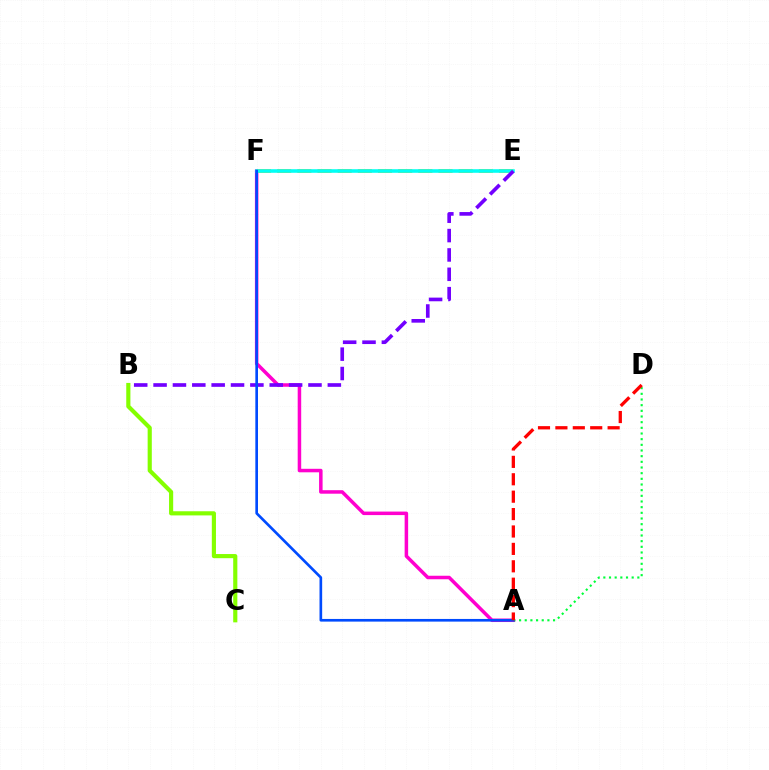{('A', 'F'): [{'color': '#ff00cf', 'line_style': 'solid', 'thickness': 2.53}, {'color': '#004bff', 'line_style': 'solid', 'thickness': 1.92}], ('E', 'F'): [{'color': '#ffbd00', 'line_style': 'dashed', 'thickness': 2.74}, {'color': '#00fff6', 'line_style': 'solid', 'thickness': 2.57}], ('A', 'D'): [{'color': '#00ff39', 'line_style': 'dotted', 'thickness': 1.54}, {'color': '#ff0000', 'line_style': 'dashed', 'thickness': 2.36}], ('B', 'E'): [{'color': '#7200ff', 'line_style': 'dashed', 'thickness': 2.63}], ('B', 'C'): [{'color': '#84ff00', 'line_style': 'solid', 'thickness': 2.99}]}